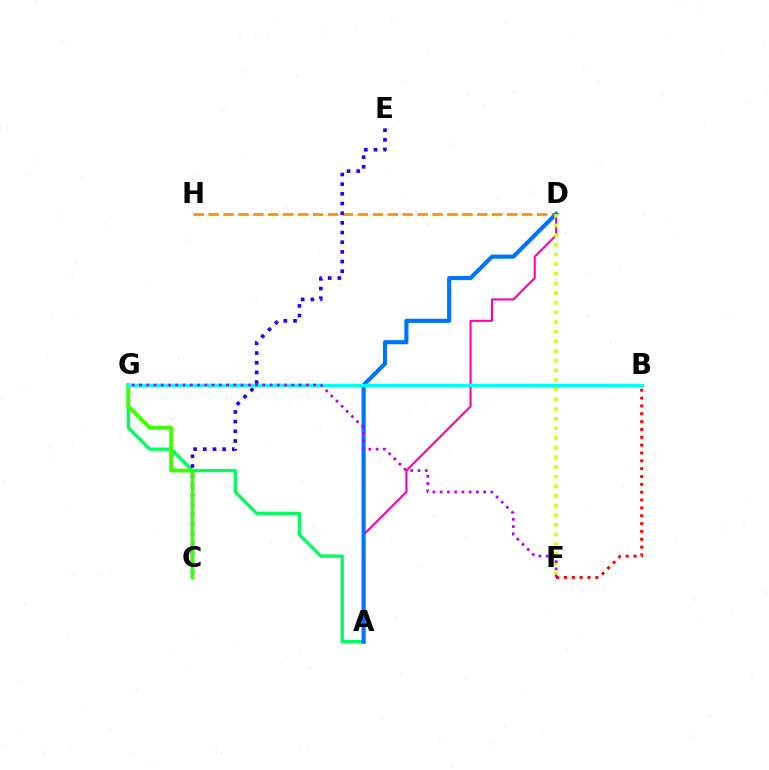{('A', 'G'): [{'color': '#00ff5c', 'line_style': 'solid', 'thickness': 2.38}], ('A', 'D'): [{'color': '#ff00ac', 'line_style': 'solid', 'thickness': 1.51}, {'color': '#0074ff', 'line_style': 'solid', 'thickness': 2.98}], ('B', 'F'): [{'color': '#ff0000', 'line_style': 'dotted', 'thickness': 2.13}], ('D', 'H'): [{'color': '#ff9400', 'line_style': 'dashed', 'thickness': 2.03}], ('C', 'E'): [{'color': '#2500ff', 'line_style': 'dotted', 'thickness': 2.63}], ('C', 'G'): [{'color': '#3dff00', 'line_style': 'solid', 'thickness': 2.75}], ('D', 'F'): [{'color': '#d1ff00', 'line_style': 'dotted', 'thickness': 2.62}], ('B', 'G'): [{'color': '#00fff6', 'line_style': 'solid', 'thickness': 2.49}], ('F', 'G'): [{'color': '#b900ff', 'line_style': 'dotted', 'thickness': 1.97}]}